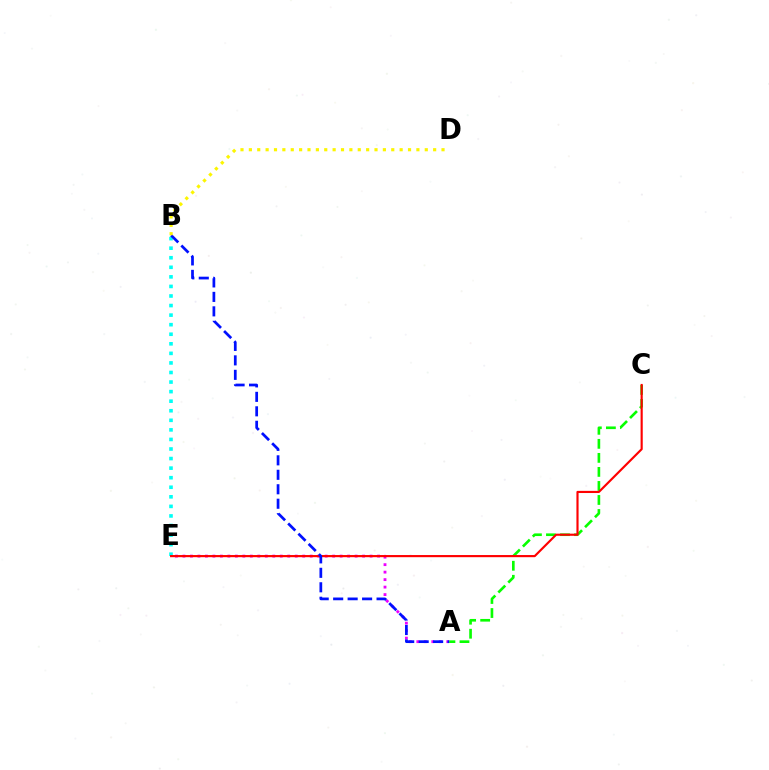{('A', 'E'): [{'color': '#ee00ff', 'line_style': 'dotted', 'thickness': 2.03}], ('A', 'C'): [{'color': '#08ff00', 'line_style': 'dashed', 'thickness': 1.91}], ('B', 'E'): [{'color': '#00fff6', 'line_style': 'dotted', 'thickness': 2.6}], ('C', 'E'): [{'color': '#ff0000', 'line_style': 'solid', 'thickness': 1.55}], ('A', 'B'): [{'color': '#0010ff', 'line_style': 'dashed', 'thickness': 1.97}], ('B', 'D'): [{'color': '#fcf500', 'line_style': 'dotted', 'thickness': 2.28}]}